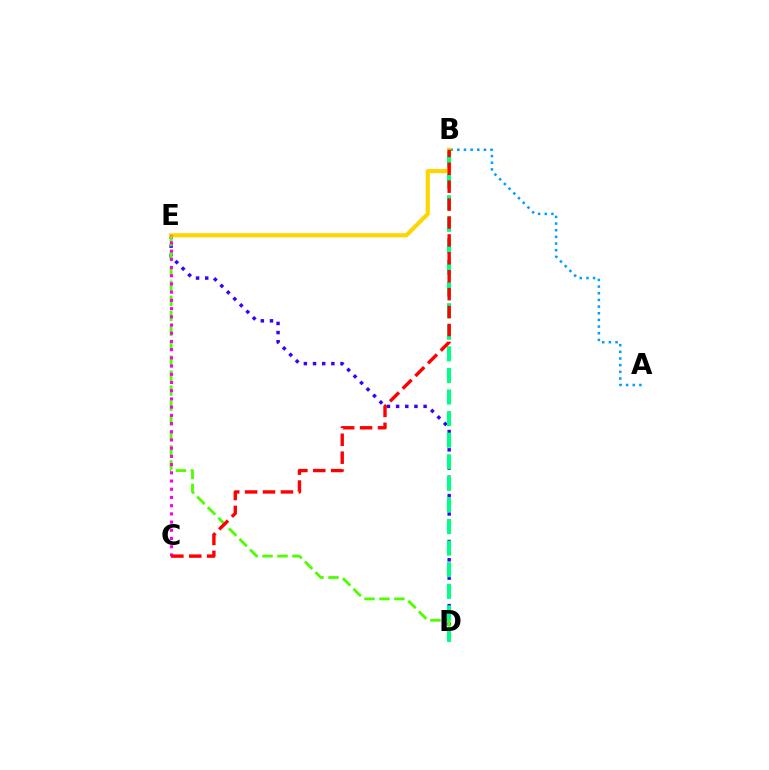{('D', 'E'): [{'color': '#3700ff', 'line_style': 'dotted', 'thickness': 2.49}, {'color': '#4fff00', 'line_style': 'dashed', 'thickness': 2.03}], ('A', 'B'): [{'color': '#009eff', 'line_style': 'dotted', 'thickness': 1.81}], ('B', 'E'): [{'color': '#ffd500', 'line_style': 'solid', 'thickness': 2.96}], ('B', 'D'): [{'color': '#00ff86', 'line_style': 'dashed', 'thickness': 2.93}], ('C', 'E'): [{'color': '#ff00ed', 'line_style': 'dotted', 'thickness': 2.23}], ('B', 'C'): [{'color': '#ff0000', 'line_style': 'dashed', 'thickness': 2.43}]}